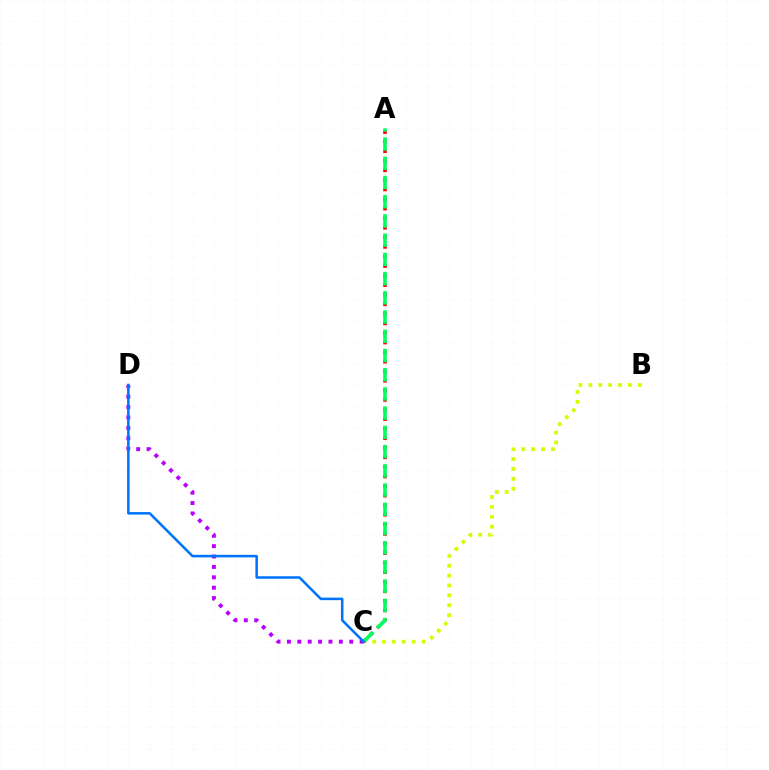{('C', 'D'): [{'color': '#b900ff', 'line_style': 'dotted', 'thickness': 2.82}, {'color': '#0074ff', 'line_style': 'solid', 'thickness': 1.82}], ('B', 'C'): [{'color': '#d1ff00', 'line_style': 'dotted', 'thickness': 2.69}], ('A', 'C'): [{'color': '#ff0000', 'line_style': 'dotted', 'thickness': 2.6}, {'color': '#00ff5c', 'line_style': 'dashed', 'thickness': 2.61}]}